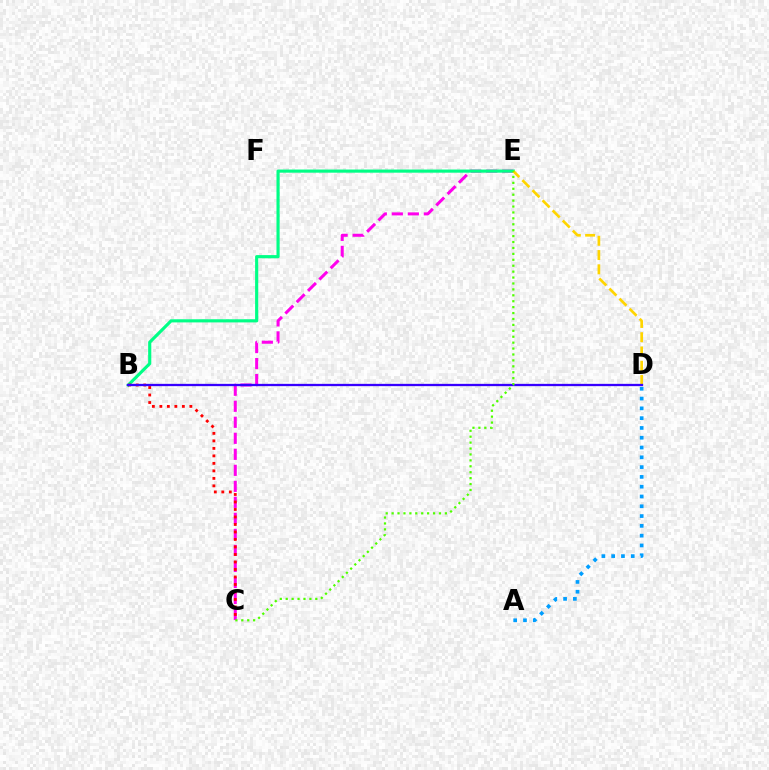{('A', 'D'): [{'color': '#009eff', 'line_style': 'dotted', 'thickness': 2.66}], ('C', 'E'): [{'color': '#ff00ed', 'line_style': 'dashed', 'thickness': 2.18}, {'color': '#4fff00', 'line_style': 'dotted', 'thickness': 1.61}], ('B', 'E'): [{'color': '#00ff86', 'line_style': 'solid', 'thickness': 2.26}], ('B', 'C'): [{'color': '#ff0000', 'line_style': 'dotted', 'thickness': 2.04}], ('D', 'E'): [{'color': '#ffd500', 'line_style': 'dashed', 'thickness': 1.94}], ('B', 'D'): [{'color': '#3700ff', 'line_style': 'solid', 'thickness': 1.65}]}